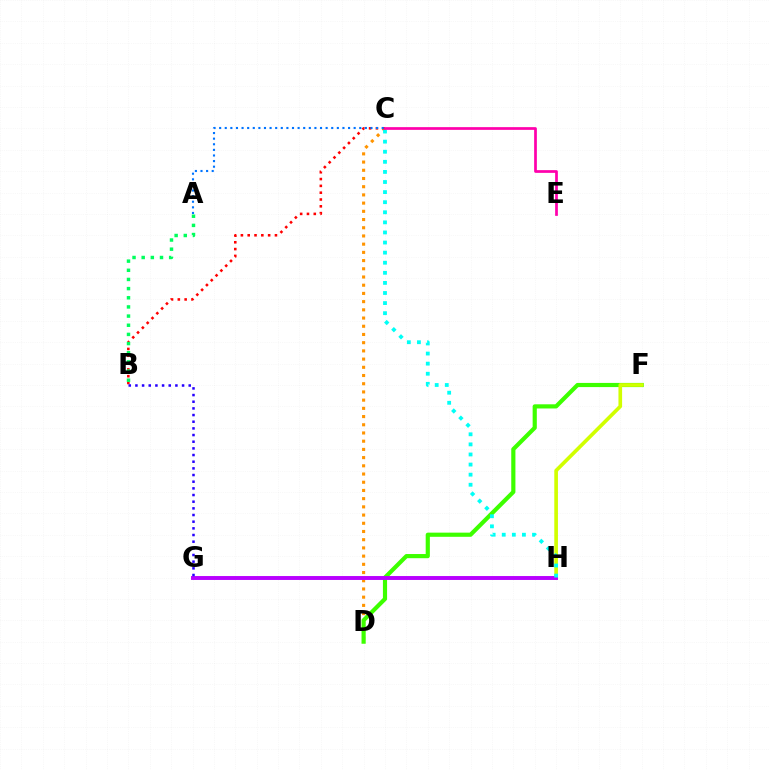{('C', 'D'): [{'color': '#ff9400', 'line_style': 'dotted', 'thickness': 2.23}], ('D', 'F'): [{'color': '#3dff00', 'line_style': 'solid', 'thickness': 3.0}], ('B', 'C'): [{'color': '#ff0000', 'line_style': 'dotted', 'thickness': 1.85}], ('F', 'H'): [{'color': '#d1ff00', 'line_style': 'solid', 'thickness': 2.63}], ('G', 'H'): [{'color': '#b900ff', 'line_style': 'solid', 'thickness': 2.82}], ('C', 'H'): [{'color': '#00fff6', 'line_style': 'dotted', 'thickness': 2.74}], ('A', 'C'): [{'color': '#0074ff', 'line_style': 'dotted', 'thickness': 1.52}], ('C', 'E'): [{'color': '#ff00ac', 'line_style': 'solid', 'thickness': 1.96}], ('B', 'G'): [{'color': '#2500ff', 'line_style': 'dotted', 'thickness': 1.81}], ('A', 'B'): [{'color': '#00ff5c', 'line_style': 'dotted', 'thickness': 2.49}]}